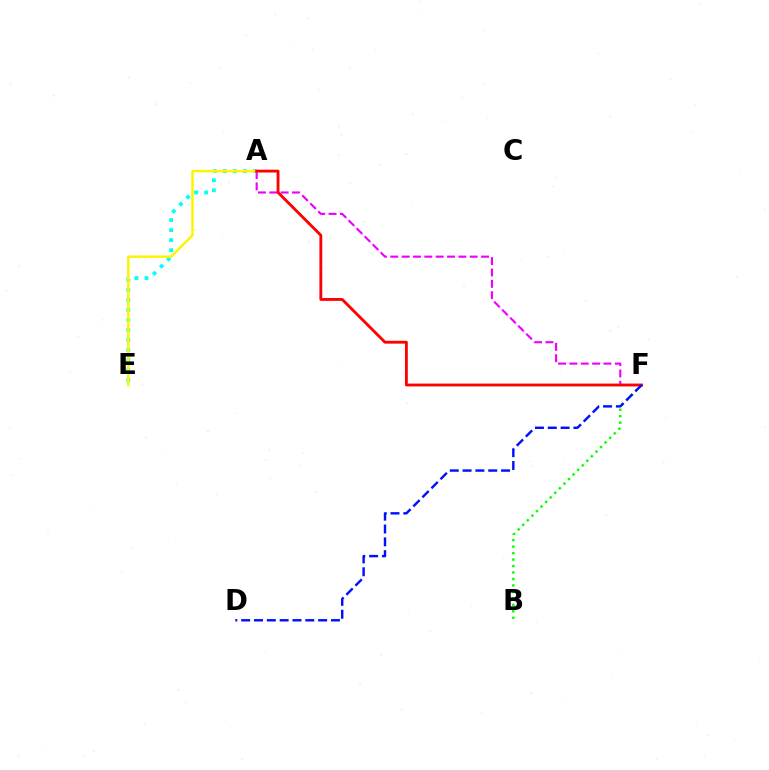{('A', 'E'): [{'color': '#00fff6', 'line_style': 'dotted', 'thickness': 2.72}, {'color': '#fcf500', 'line_style': 'solid', 'thickness': 1.79}], ('A', 'F'): [{'color': '#ee00ff', 'line_style': 'dashed', 'thickness': 1.54}, {'color': '#ff0000', 'line_style': 'solid', 'thickness': 2.04}], ('B', 'F'): [{'color': '#08ff00', 'line_style': 'dotted', 'thickness': 1.76}], ('D', 'F'): [{'color': '#0010ff', 'line_style': 'dashed', 'thickness': 1.74}]}